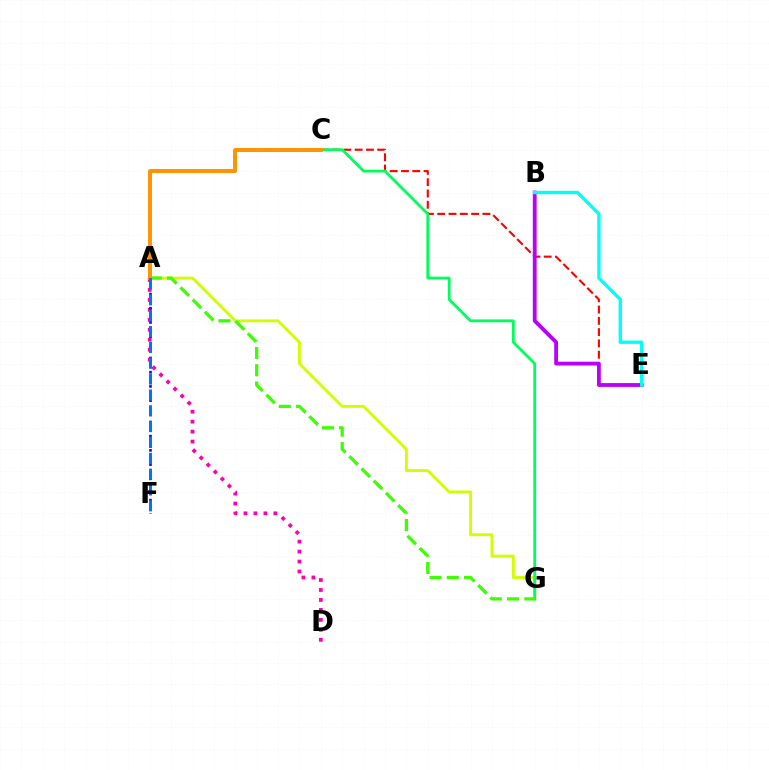{('A', 'G'): [{'color': '#d1ff00', 'line_style': 'solid', 'thickness': 2.07}, {'color': '#3dff00', 'line_style': 'dashed', 'thickness': 2.35}], ('C', 'E'): [{'color': '#ff0000', 'line_style': 'dashed', 'thickness': 1.53}], ('B', 'E'): [{'color': '#b900ff', 'line_style': 'solid', 'thickness': 2.75}, {'color': '#00fff6', 'line_style': 'solid', 'thickness': 2.41}], ('C', 'G'): [{'color': '#00ff5c', 'line_style': 'solid', 'thickness': 2.02}], ('A', 'D'): [{'color': '#ff00ac', 'line_style': 'dotted', 'thickness': 2.71}], ('A', 'C'): [{'color': '#ff9400', 'line_style': 'solid', 'thickness': 2.86}], ('A', 'F'): [{'color': '#2500ff', 'line_style': 'dotted', 'thickness': 1.93}, {'color': '#0074ff', 'line_style': 'dashed', 'thickness': 2.15}]}